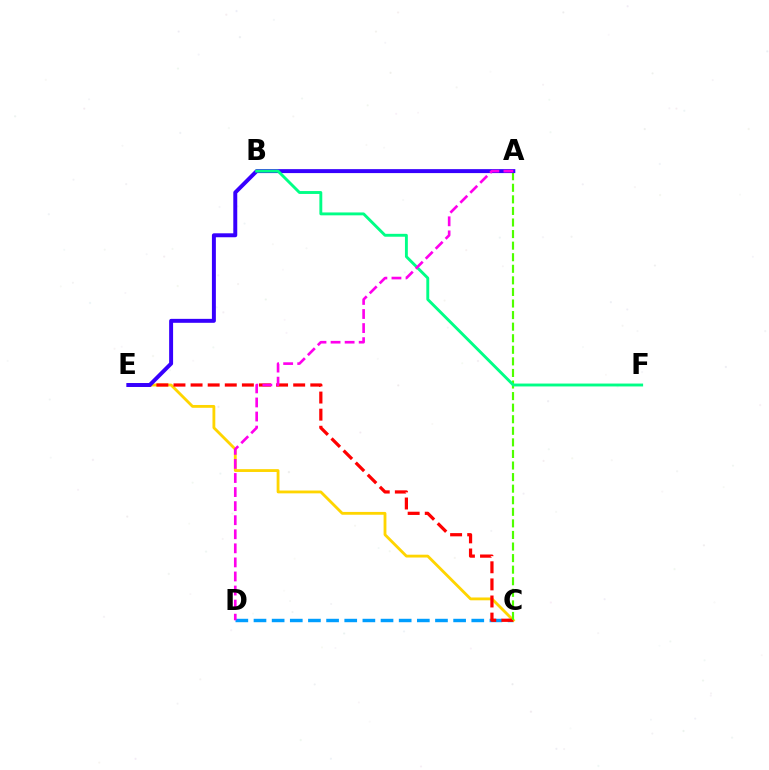{('C', 'D'): [{'color': '#009eff', 'line_style': 'dashed', 'thickness': 2.47}], ('C', 'E'): [{'color': '#ffd500', 'line_style': 'solid', 'thickness': 2.03}, {'color': '#ff0000', 'line_style': 'dashed', 'thickness': 2.32}], ('A', 'C'): [{'color': '#4fff00', 'line_style': 'dashed', 'thickness': 1.57}], ('A', 'E'): [{'color': '#3700ff', 'line_style': 'solid', 'thickness': 2.85}], ('B', 'F'): [{'color': '#00ff86', 'line_style': 'solid', 'thickness': 2.08}], ('A', 'D'): [{'color': '#ff00ed', 'line_style': 'dashed', 'thickness': 1.91}]}